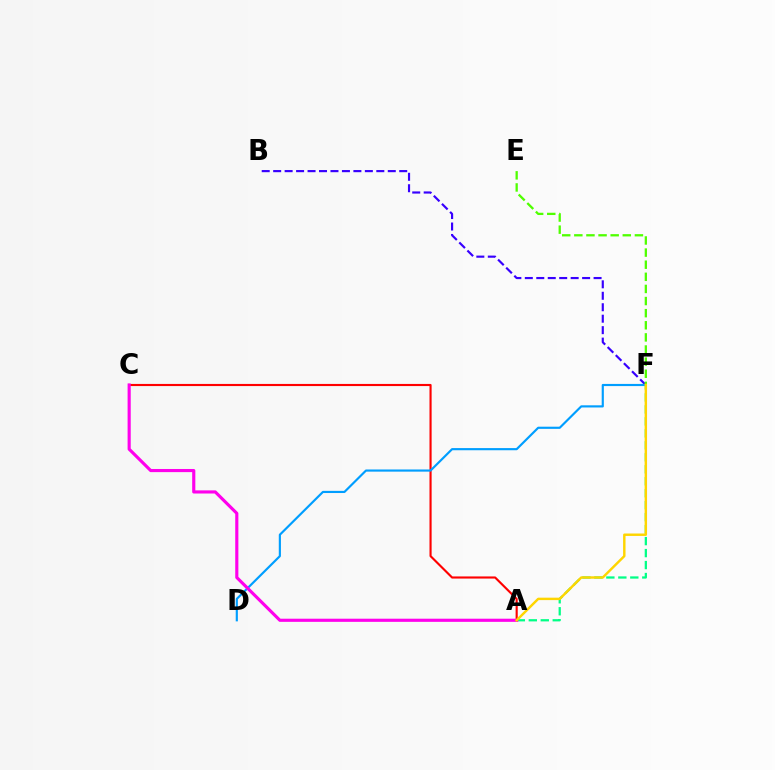{('A', 'F'): [{'color': '#00ff86', 'line_style': 'dashed', 'thickness': 1.63}, {'color': '#ffd500', 'line_style': 'solid', 'thickness': 1.75}], ('B', 'F'): [{'color': '#3700ff', 'line_style': 'dashed', 'thickness': 1.56}], ('A', 'C'): [{'color': '#ff0000', 'line_style': 'solid', 'thickness': 1.53}, {'color': '#ff00ed', 'line_style': 'solid', 'thickness': 2.26}], ('D', 'F'): [{'color': '#009eff', 'line_style': 'solid', 'thickness': 1.56}], ('E', 'F'): [{'color': '#4fff00', 'line_style': 'dashed', 'thickness': 1.65}]}